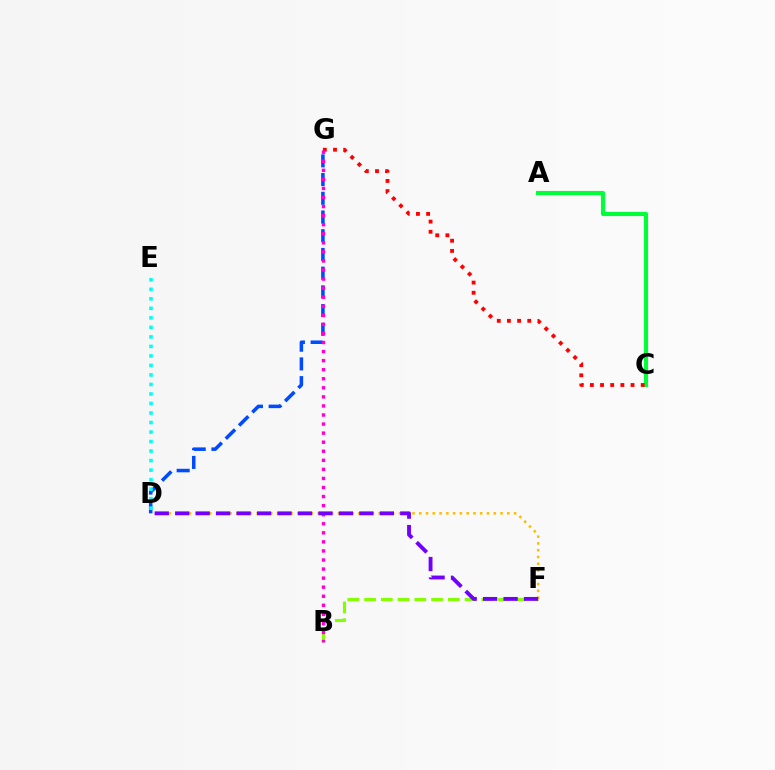{('B', 'F'): [{'color': '#84ff00', 'line_style': 'dashed', 'thickness': 2.27}], ('D', 'G'): [{'color': '#004bff', 'line_style': 'dashed', 'thickness': 2.54}], ('D', 'F'): [{'color': '#ffbd00', 'line_style': 'dotted', 'thickness': 1.84}, {'color': '#7200ff', 'line_style': 'dashed', 'thickness': 2.78}], ('A', 'C'): [{'color': '#00ff39', 'line_style': 'solid', 'thickness': 2.97}], ('C', 'G'): [{'color': '#ff0000', 'line_style': 'dotted', 'thickness': 2.76}], ('B', 'G'): [{'color': '#ff00cf', 'line_style': 'dotted', 'thickness': 2.46}], ('D', 'E'): [{'color': '#00fff6', 'line_style': 'dotted', 'thickness': 2.59}]}